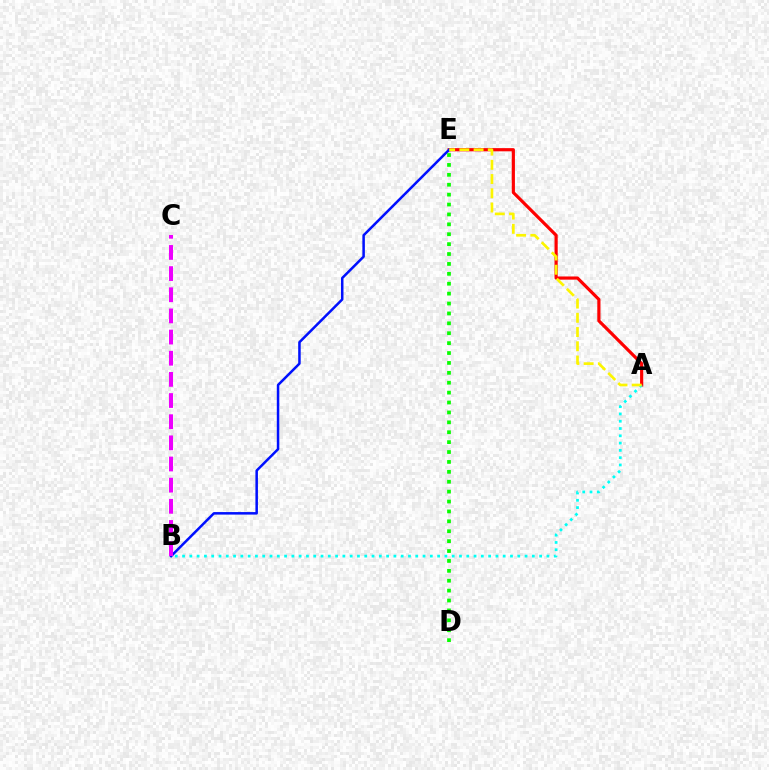{('A', 'E'): [{'color': '#ff0000', 'line_style': 'solid', 'thickness': 2.29}, {'color': '#fcf500', 'line_style': 'dashed', 'thickness': 1.93}], ('A', 'B'): [{'color': '#00fff6', 'line_style': 'dotted', 'thickness': 1.98}], ('B', 'E'): [{'color': '#0010ff', 'line_style': 'solid', 'thickness': 1.81}], ('B', 'C'): [{'color': '#ee00ff', 'line_style': 'dashed', 'thickness': 2.87}], ('D', 'E'): [{'color': '#08ff00', 'line_style': 'dotted', 'thickness': 2.69}]}